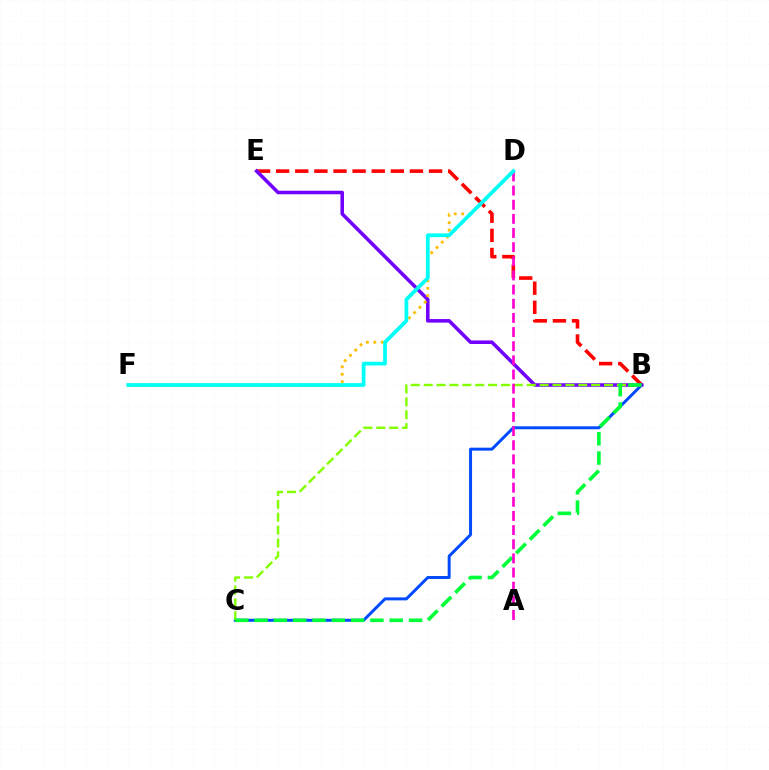{('B', 'C'): [{'color': '#004bff', 'line_style': 'solid', 'thickness': 2.14}, {'color': '#84ff00', 'line_style': 'dashed', 'thickness': 1.75}, {'color': '#00ff39', 'line_style': 'dashed', 'thickness': 2.62}], ('B', 'E'): [{'color': '#ff0000', 'line_style': 'dashed', 'thickness': 2.6}, {'color': '#7200ff', 'line_style': 'solid', 'thickness': 2.55}], ('D', 'F'): [{'color': '#ffbd00', 'line_style': 'dotted', 'thickness': 2.02}, {'color': '#00fff6', 'line_style': 'solid', 'thickness': 2.7}], ('A', 'D'): [{'color': '#ff00cf', 'line_style': 'dashed', 'thickness': 1.92}]}